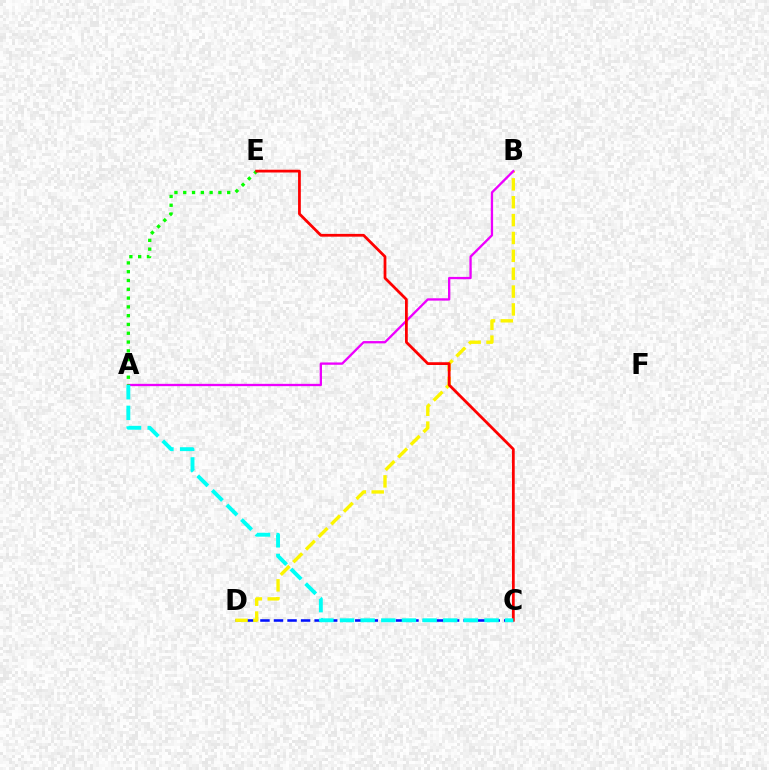{('C', 'D'): [{'color': '#0010ff', 'line_style': 'dashed', 'thickness': 1.84}], ('B', 'D'): [{'color': '#fcf500', 'line_style': 'dashed', 'thickness': 2.43}], ('A', 'B'): [{'color': '#ee00ff', 'line_style': 'solid', 'thickness': 1.67}], ('A', 'E'): [{'color': '#08ff00', 'line_style': 'dotted', 'thickness': 2.39}], ('C', 'E'): [{'color': '#ff0000', 'line_style': 'solid', 'thickness': 1.99}], ('A', 'C'): [{'color': '#00fff6', 'line_style': 'dashed', 'thickness': 2.8}]}